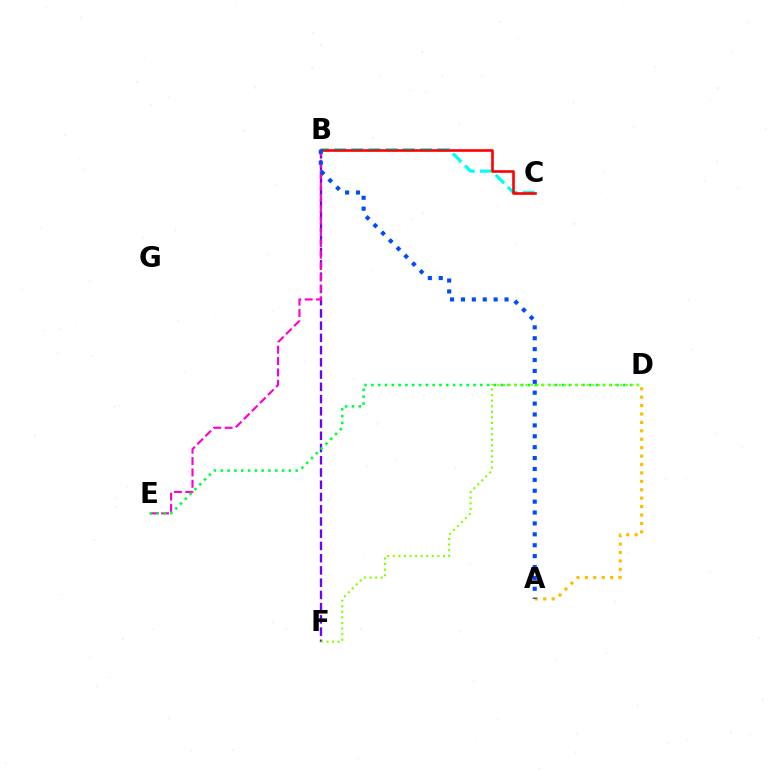{('B', 'C'): [{'color': '#00fff6', 'line_style': 'dashed', 'thickness': 2.34}, {'color': '#ff0000', 'line_style': 'solid', 'thickness': 1.88}], ('B', 'F'): [{'color': '#7200ff', 'line_style': 'dashed', 'thickness': 1.66}], ('B', 'E'): [{'color': '#ff00cf', 'line_style': 'dashed', 'thickness': 1.55}], ('D', 'E'): [{'color': '#00ff39', 'line_style': 'dotted', 'thickness': 1.85}], ('A', 'D'): [{'color': '#ffbd00', 'line_style': 'dotted', 'thickness': 2.29}], ('D', 'F'): [{'color': '#84ff00', 'line_style': 'dotted', 'thickness': 1.51}], ('A', 'B'): [{'color': '#004bff', 'line_style': 'dotted', 'thickness': 2.96}]}